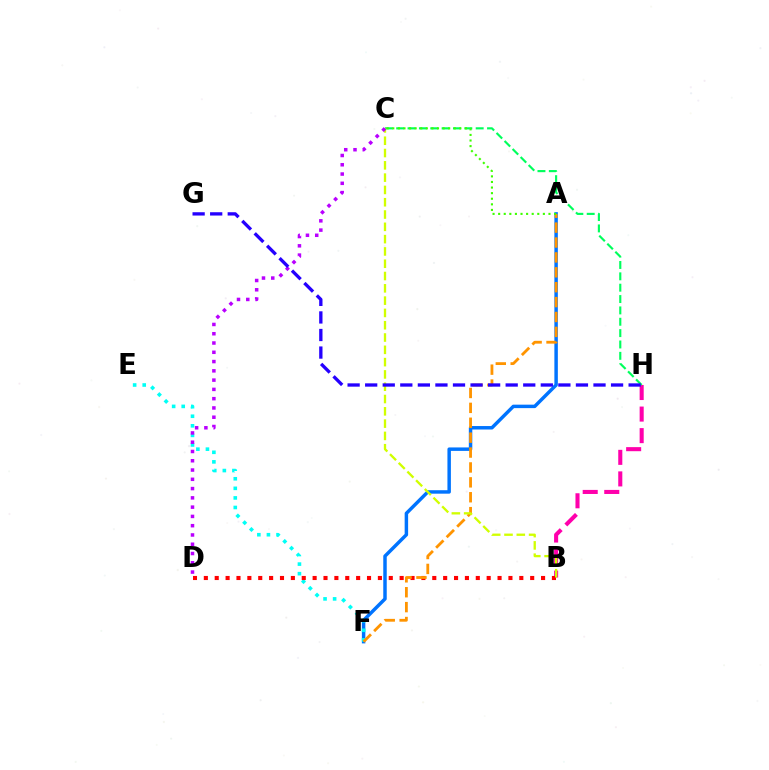{('A', 'F'): [{'color': '#0074ff', 'line_style': 'solid', 'thickness': 2.5}, {'color': '#ff9400', 'line_style': 'dashed', 'thickness': 2.02}], ('E', 'F'): [{'color': '#00fff6', 'line_style': 'dotted', 'thickness': 2.6}], ('B', 'H'): [{'color': '#ff00ac', 'line_style': 'dashed', 'thickness': 2.93}], ('B', 'D'): [{'color': '#ff0000', 'line_style': 'dotted', 'thickness': 2.96}], ('C', 'H'): [{'color': '#00ff5c', 'line_style': 'dashed', 'thickness': 1.54}], ('B', 'C'): [{'color': '#d1ff00', 'line_style': 'dashed', 'thickness': 1.67}], ('C', 'D'): [{'color': '#b900ff', 'line_style': 'dotted', 'thickness': 2.52}], ('A', 'C'): [{'color': '#3dff00', 'line_style': 'dotted', 'thickness': 1.52}], ('G', 'H'): [{'color': '#2500ff', 'line_style': 'dashed', 'thickness': 2.39}]}